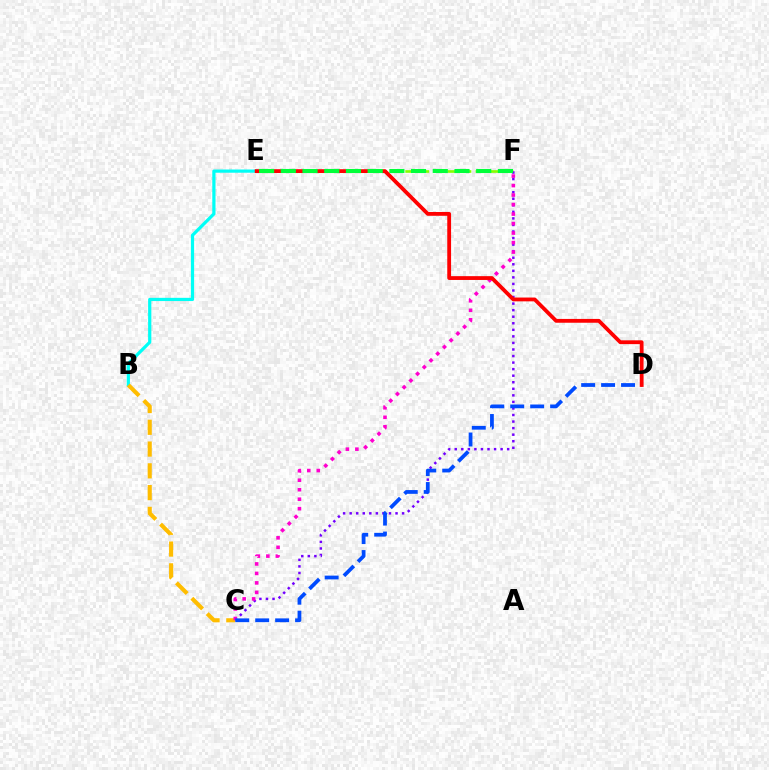{('E', 'F'): [{'color': '#84ff00', 'line_style': 'dashed', 'thickness': 1.91}, {'color': '#00ff39', 'line_style': 'dashed', 'thickness': 2.95}], ('C', 'F'): [{'color': '#7200ff', 'line_style': 'dotted', 'thickness': 1.78}, {'color': '#ff00cf', 'line_style': 'dotted', 'thickness': 2.58}], ('B', 'E'): [{'color': '#00fff6', 'line_style': 'solid', 'thickness': 2.32}], ('B', 'C'): [{'color': '#ffbd00', 'line_style': 'dashed', 'thickness': 2.96}], ('C', 'D'): [{'color': '#004bff', 'line_style': 'dashed', 'thickness': 2.71}], ('D', 'E'): [{'color': '#ff0000', 'line_style': 'solid', 'thickness': 2.74}]}